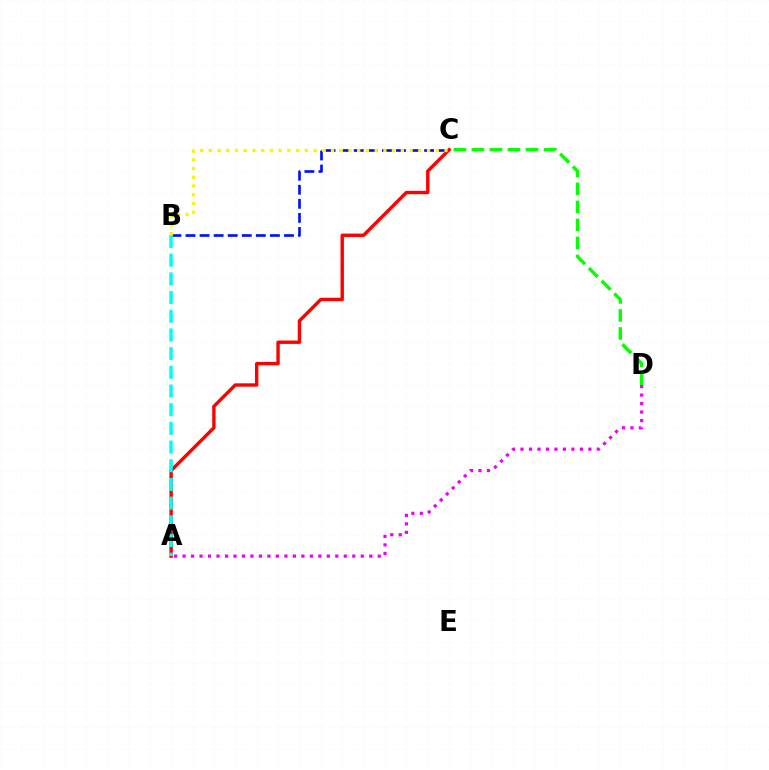{('B', 'C'): [{'color': '#0010ff', 'line_style': 'dashed', 'thickness': 1.91}, {'color': '#fcf500', 'line_style': 'dotted', 'thickness': 2.37}], ('A', 'C'): [{'color': '#ff0000', 'line_style': 'solid', 'thickness': 2.45}], ('A', 'D'): [{'color': '#ee00ff', 'line_style': 'dotted', 'thickness': 2.31}], ('A', 'B'): [{'color': '#00fff6', 'line_style': 'dashed', 'thickness': 2.54}], ('C', 'D'): [{'color': '#08ff00', 'line_style': 'dashed', 'thickness': 2.45}]}